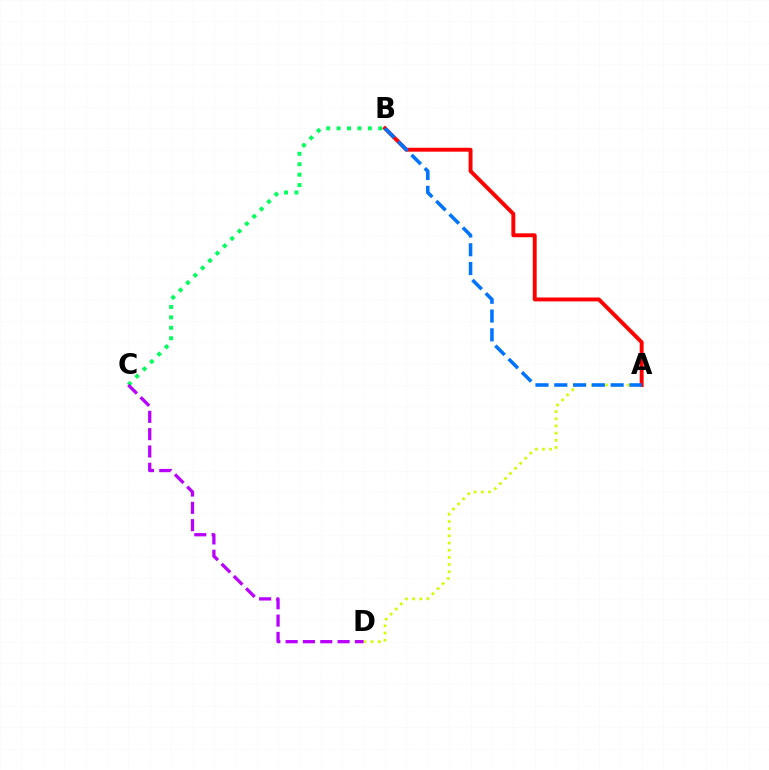{('A', 'D'): [{'color': '#d1ff00', 'line_style': 'dotted', 'thickness': 1.95}], ('B', 'C'): [{'color': '#00ff5c', 'line_style': 'dotted', 'thickness': 2.83}], ('A', 'B'): [{'color': '#ff0000', 'line_style': 'solid', 'thickness': 2.81}, {'color': '#0074ff', 'line_style': 'dashed', 'thickness': 2.55}], ('C', 'D'): [{'color': '#b900ff', 'line_style': 'dashed', 'thickness': 2.35}]}